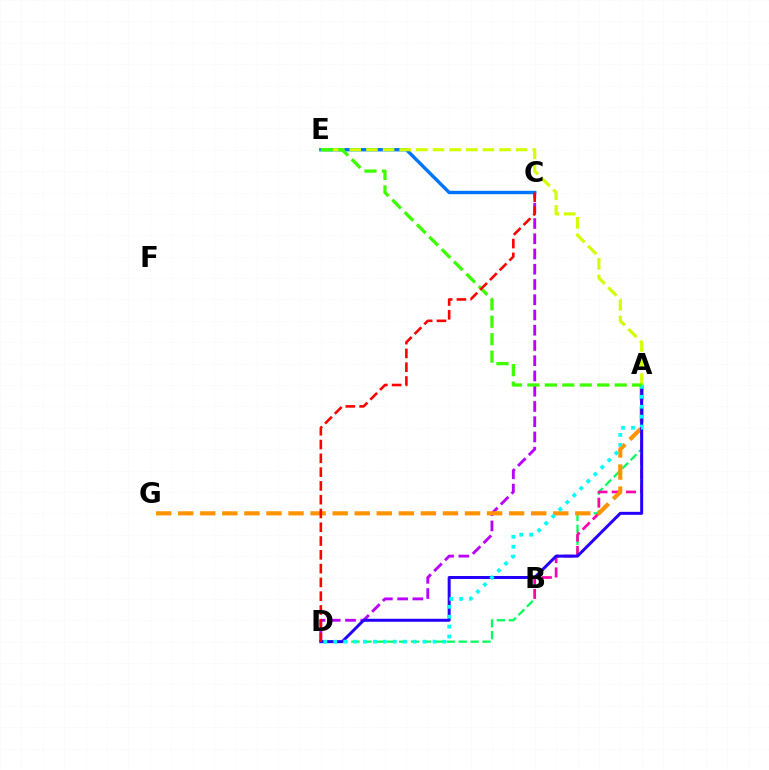{('A', 'D'): [{'color': '#00ff5c', 'line_style': 'dashed', 'thickness': 1.62}, {'color': '#2500ff', 'line_style': 'solid', 'thickness': 2.15}, {'color': '#00fff6', 'line_style': 'dotted', 'thickness': 2.69}], ('A', 'B'): [{'color': '#ff00ac', 'line_style': 'dashed', 'thickness': 1.94}], ('C', 'D'): [{'color': '#b900ff', 'line_style': 'dashed', 'thickness': 2.07}, {'color': '#ff0000', 'line_style': 'dashed', 'thickness': 1.87}], ('A', 'G'): [{'color': '#ff9400', 'line_style': 'dashed', 'thickness': 3.0}], ('C', 'E'): [{'color': '#0074ff', 'line_style': 'solid', 'thickness': 2.43}], ('A', 'E'): [{'color': '#d1ff00', 'line_style': 'dashed', 'thickness': 2.26}, {'color': '#3dff00', 'line_style': 'dashed', 'thickness': 2.37}]}